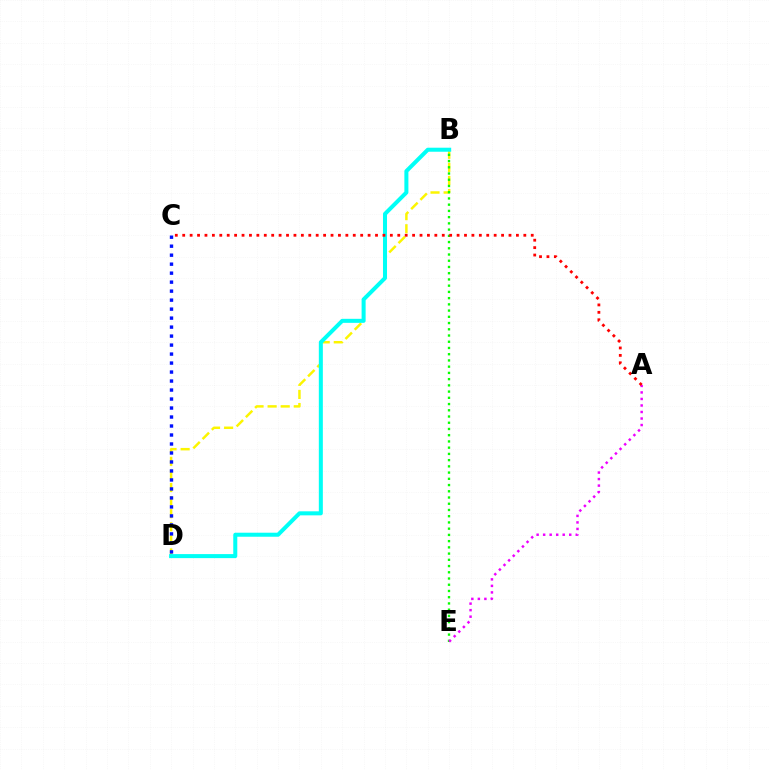{('B', 'D'): [{'color': '#fcf500', 'line_style': 'dashed', 'thickness': 1.78}, {'color': '#00fff6', 'line_style': 'solid', 'thickness': 2.9}], ('B', 'E'): [{'color': '#08ff00', 'line_style': 'dotted', 'thickness': 1.69}], ('A', 'E'): [{'color': '#ee00ff', 'line_style': 'dotted', 'thickness': 1.77}], ('C', 'D'): [{'color': '#0010ff', 'line_style': 'dotted', 'thickness': 2.44}], ('A', 'C'): [{'color': '#ff0000', 'line_style': 'dotted', 'thickness': 2.01}]}